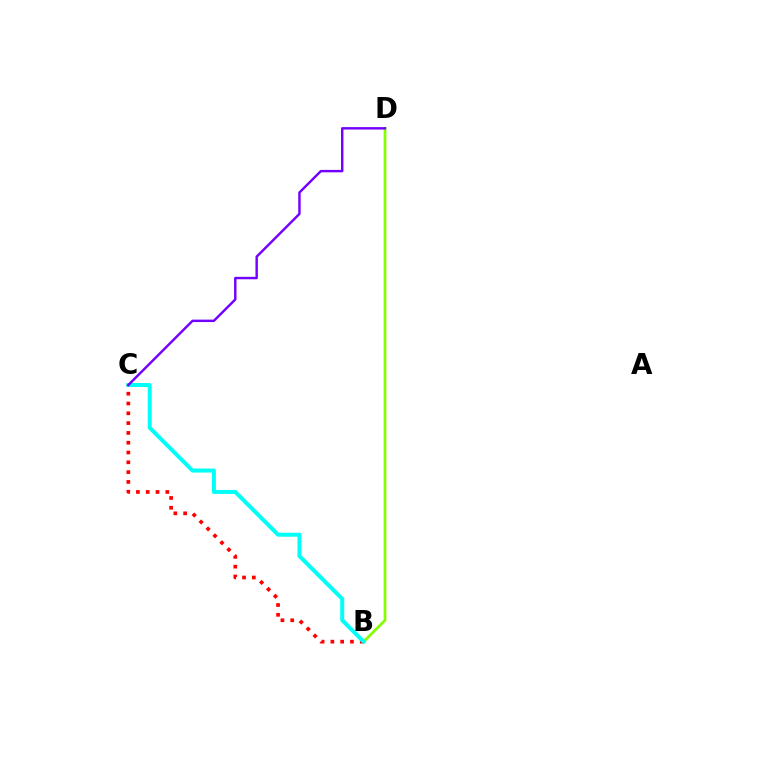{('B', 'D'): [{'color': '#84ff00', 'line_style': 'solid', 'thickness': 1.97}], ('B', 'C'): [{'color': '#ff0000', 'line_style': 'dotted', 'thickness': 2.66}, {'color': '#00fff6', 'line_style': 'solid', 'thickness': 2.87}], ('C', 'D'): [{'color': '#7200ff', 'line_style': 'solid', 'thickness': 1.75}]}